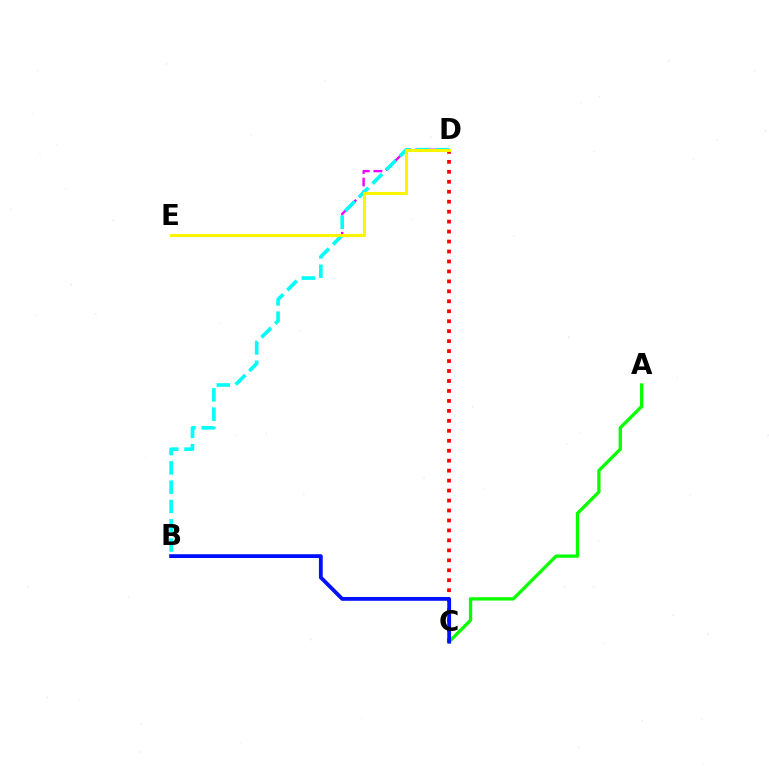{('D', 'E'): [{'color': '#ee00ff', 'line_style': 'dashed', 'thickness': 1.71}, {'color': '#fcf500', 'line_style': 'solid', 'thickness': 2.23}], ('A', 'C'): [{'color': '#08ff00', 'line_style': 'solid', 'thickness': 2.37}], ('B', 'D'): [{'color': '#00fff6', 'line_style': 'dashed', 'thickness': 2.62}], ('C', 'D'): [{'color': '#ff0000', 'line_style': 'dotted', 'thickness': 2.71}], ('B', 'C'): [{'color': '#0010ff', 'line_style': 'solid', 'thickness': 2.74}]}